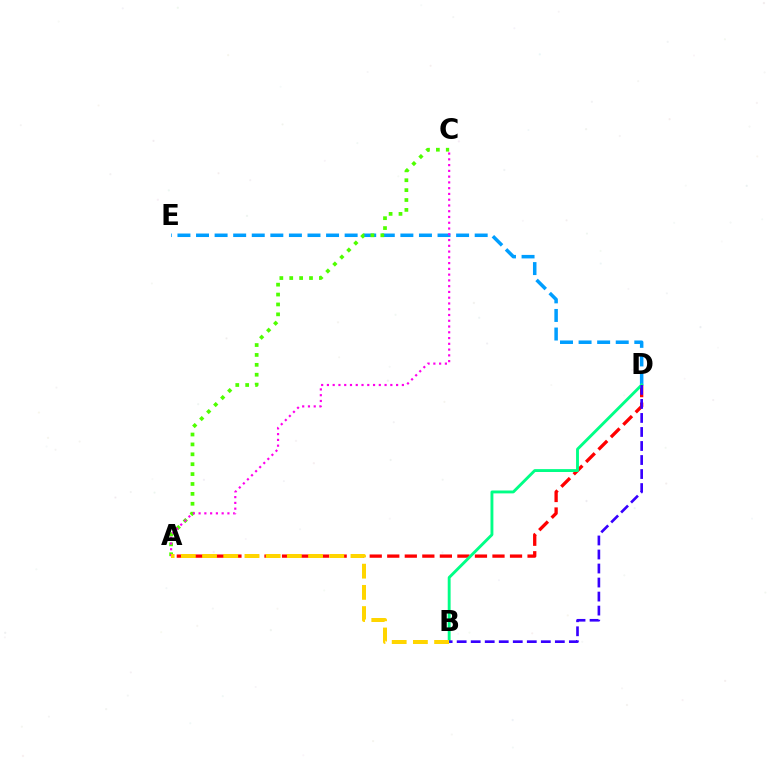{('D', 'E'): [{'color': '#009eff', 'line_style': 'dashed', 'thickness': 2.52}], ('A', 'D'): [{'color': '#ff0000', 'line_style': 'dashed', 'thickness': 2.38}], ('A', 'C'): [{'color': '#4fff00', 'line_style': 'dotted', 'thickness': 2.69}, {'color': '#ff00ed', 'line_style': 'dotted', 'thickness': 1.57}], ('B', 'D'): [{'color': '#00ff86', 'line_style': 'solid', 'thickness': 2.07}, {'color': '#3700ff', 'line_style': 'dashed', 'thickness': 1.91}], ('A', 'B'): [{'color': '#ffd500', 'line_style': 'dashed', 'thickness': 2.88}]}